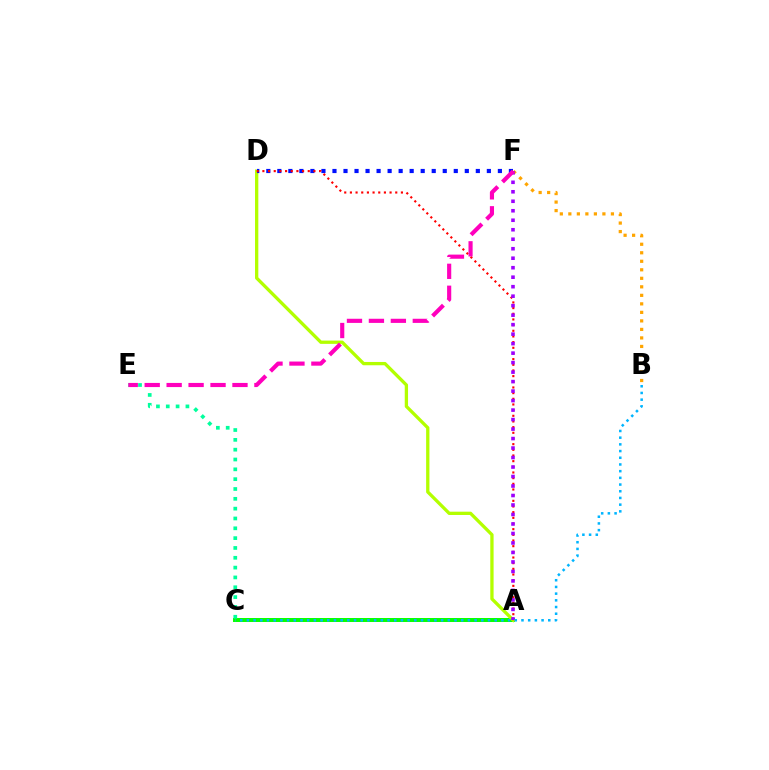{('A', 'C'): [{'color': '#08ff00', 'line_style': 'solid', 'thickness': 2.86}], ('C', 'E'): [{'color': '#00ff9d', 'line_style': 'dotted', 'thickness': 2.67}], ('A', 'D'): [{'color': '#b3ff00', 'line_style': 'solid', 'thickness': 2.38}, {'color': '#ff0000', 'line_style': 'dotted', 'thickness': 1.54}], ('B', 'F'): [{'color': '#ffa500', 'line_style': 'dotted', 'thickness': 2.31}], ('D', 'F'): [{'color': '#0010ff', 'line_style': 'dotted', 'thickness': 3.0}], ('A', 'F'): [{'color': '#9b00ff', 'line_style': 'dotted', 'thickness': 2.58}], ('E', 'F'): [{'color': '#ff00bd', 'line_style': 'dashed', 'thickness': 2.98}], ('B', 'C'): [{'color': '#00b5ff', 'line_style': 'dotted', 'thickness': 1.82}]}